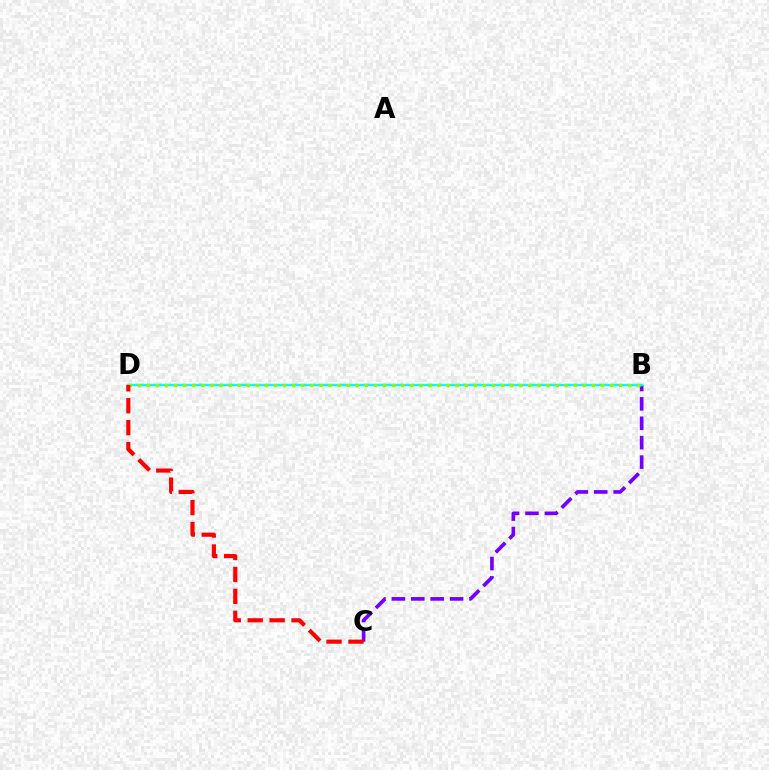{('B', 'C'): [{'color': '#7200ff', 'line_style': 'dashed', 'thickness': 2.64}], ('B', 'D'): [{'color': '#00fff6', 'line_style': 'solid', 'thickness': 1.69}, {'color': '#84ff00', 'line_style': 'dotted', 'thickness': 2.47}], ('C', 'D'): [{'color': '#ff0000', 'line_style': 'dashed', 'thickness': 2.98}]}